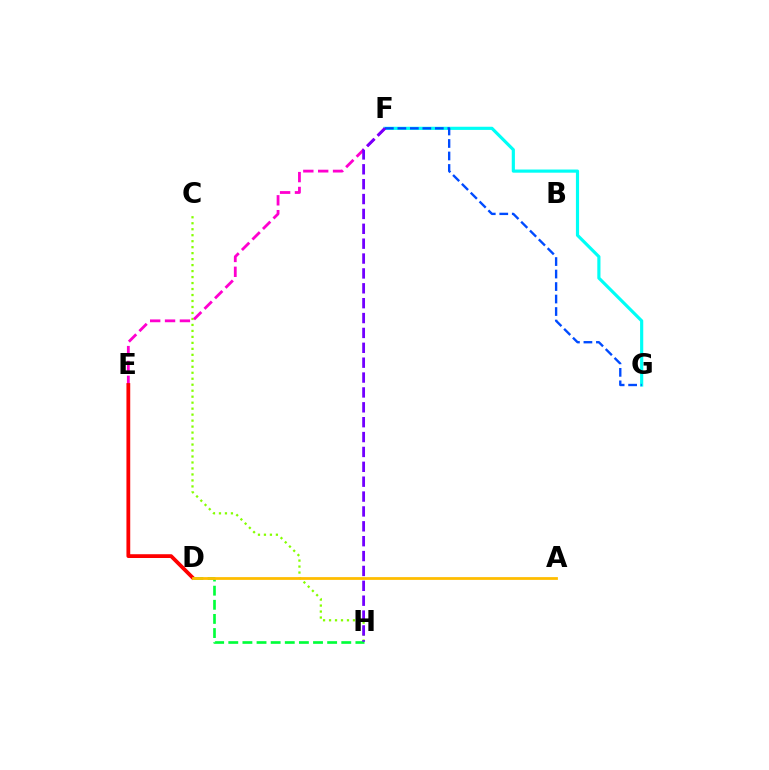{('F', 'G'): [{'color': '#00fff6', 'line_style': 'solid', 'thickness': 2.28}, {'color': '#004bff', 'line_style': 'dashed', 'thickness': 1.7}], ('C', 'H'): [{'color': '#84ff00', 'line_style': 'dotted', 'thickness': 1.63}], ('E', 'F'): [{'color': '#ff00cf', 'line_style': 'dashed', 'thickness': 2.02}], ('D', 'E'): [{'color': '#ff0000', 'line_style': 'solid', 'thickness': 2.73}], ('D', 'H'): [{'color': '#00ff39', 'line_style': 'dashed', 'thickness': 1.92}], ('F', 'H'): [{'color': '#7200ff', 'line_style': 'dashed', 'thickness': 2.02}], ('A', 'D'): [{'color': '#ffbd00', 'line_style': 'solid', 'thickness': 2.0}]}